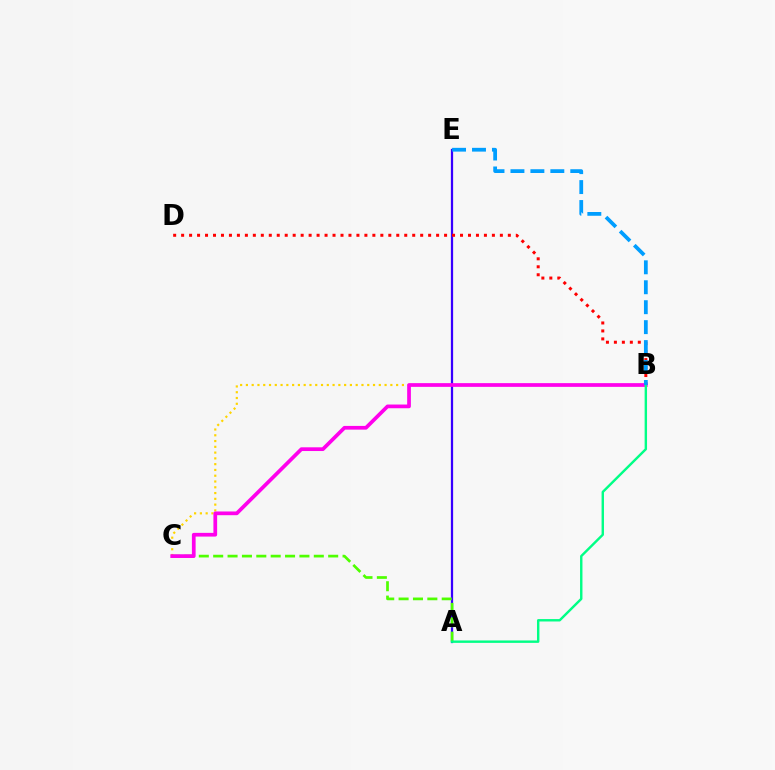{('B', 'C'): [{'color': '#ffd500', 'line_style': 'dotted', 'thickness': 1.57}, {'color': '#ff00ed', 'line_style': 'solid', 'thickness': 2.68}], ('A', 'E'): [{'color': '#3700ff', 'line_style': 'solid', 'thickness': 1.62}], ('A', 'C'): [{'color': '#4fff00', 'line_style': 'dashed', 'thickness': 1.95}], ('B', 'D'): [{'color': '#ff0000', 'line_style': 'dotted', 'thickness': 2.16}], ('A', 'B'): [{'color': '#00ff86', 'line_style': 'solid', 'thickness': 1.74}], ('B', 'E'): [{'color': '#009eff', 'line_style': 'dashed', 'thickness': 2.71}]}